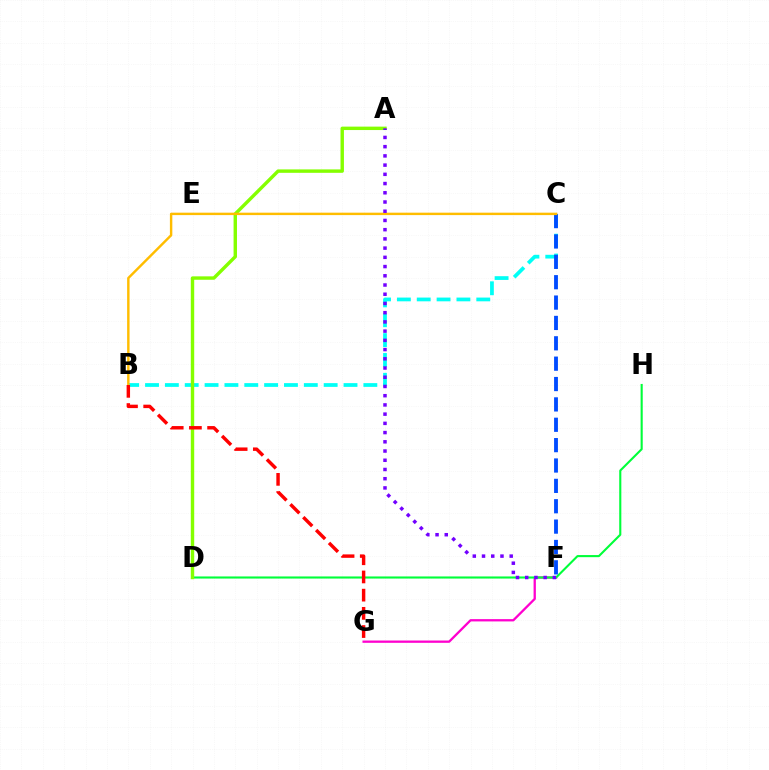{('F', 'G'): [{'color': '#ff00cf', 'line_style': 'solid', 'thickness': 1.65}], ('D', 'H'): [{'color': '#00ff39', 'line_style': 'solid', 'thickness': 1.52}], ('B', 'C'): [{'color': '#00fff6', 'line_style': 'dashed', 'thickness': 2.7}, {'color': '#ffbd00', 'line_style': 'solid', 'thickness': 1.75}], ('C', 'F'): [{'color': '#004bff', 'line_style': 'dashed', 'thickness': 2.77}], ('A', 'D'): [{'color': '#84ff00', 'line_style': 'solid', 'thickness': 2.46}], ('A', 'F'): [{'color': '#7200ff', 'line_style': 'dotted', 'thickness': 2.51}], ('B', 'G'): [{'color': '#ff0000', 'line_style': 'dashed', 'thickness': 2.47}]}